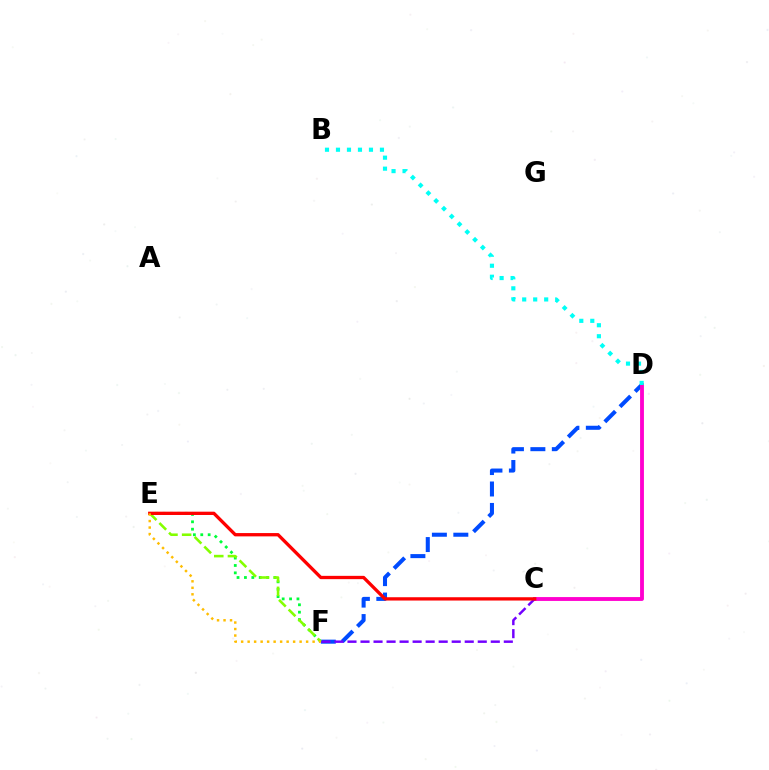{('D', 'F'): [{'color': '#004bff', 'line_style': 'dashed', 'thickness': 2.91}], ('E', 'F'): [{'color': '#00ff39', 'line_style': 'dotted', 'thickness': 2.01}, {'color': '#84ff00', 'line_style': 'dashed', 'thickness': 1.86}, {'color': '#ffbd00', 'line_style': 'dotted', 'thickness': 1.77}], ('C', 'D'): [{'color': '#ff00cf', 'line_style': 'solid', 'thickness': 2.77}], ('C', 'F'): [{'color': '#7200ff', 'line_style': 'dashed', 'thickness': 1.77}], ('C', 'E'): [{'color': '#ff0000', 'line_style': 'solid', 'thickness': 2.38}], ('B', 'D'): [{'color': '#00fff6', 'line_style': 'dotted', 'thickness': 2.99}]}